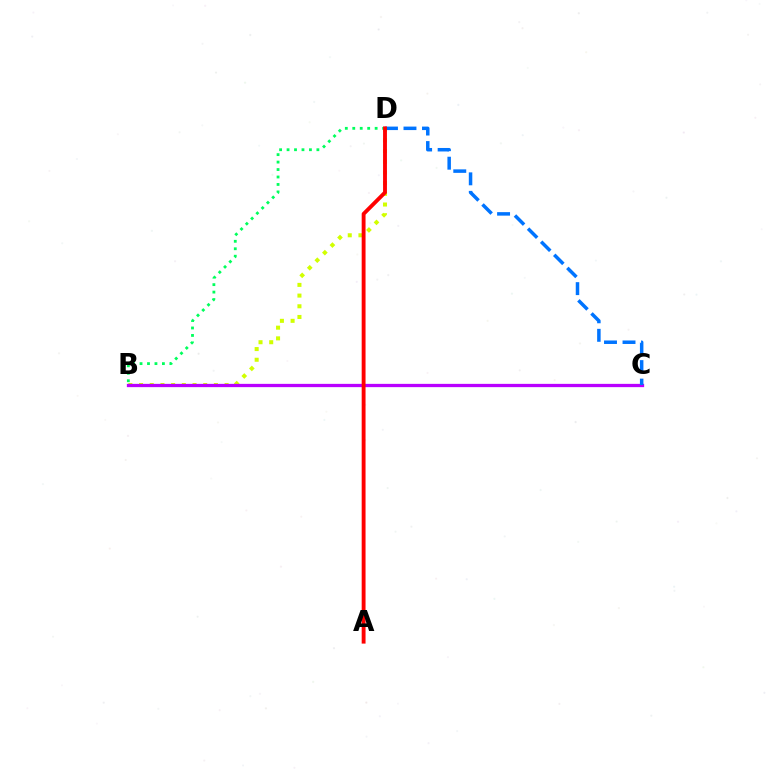{('B', 'D'): [{'color': '#d1ff00', 'line_style': 'dotted', 'thickness': 2.91}, {'color': '#00ff5c', 'line_style': 'dotted', 'thickness': 2.03}], ('B', 'C'): [{'color': '#b900ff', 'line_style': 'solid', 'thickness': 2.36}], ('C', 'D'): [{'color': '#0074ff', 'line_style': 'dashed', 'thickness': 2.52}], ('A', 'D'): [{'color': '#ff0000', 'line_style': 'solid', 'thickness': 2.78}]}